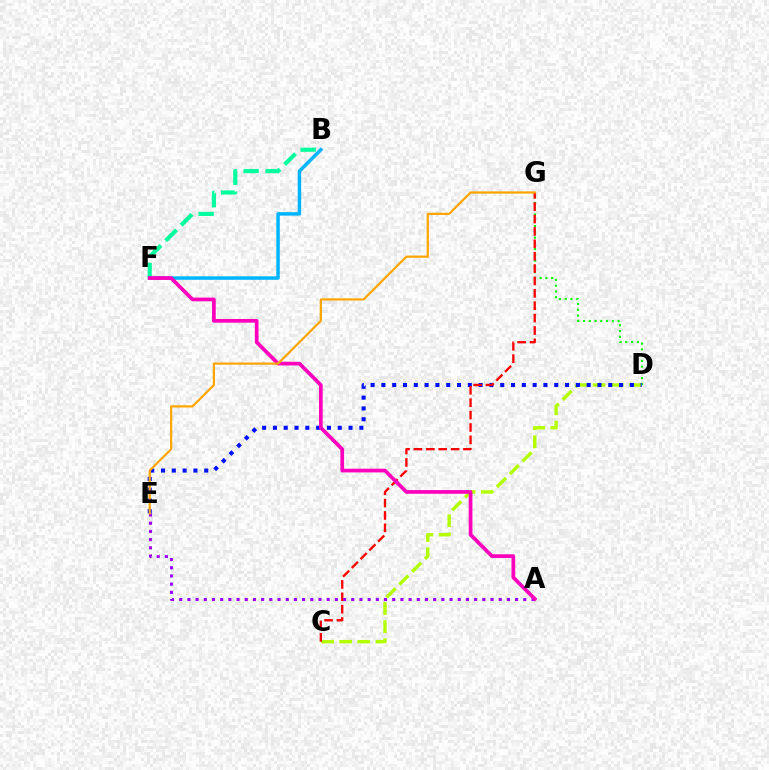{('B', 'F'): [{'color': '#00ff9d', 'line_style': 'dashed', 'thickness': 2.98}, {'color': '#00b5ff', 'line_style': 'solid', 'thickness': 2.5}], ('C', 'D'): [{'color': '#b3ff00', 'line_style': 'dashed', 'thickness': 2.46}], ('D', 'G'): [{'color': '#08ff00', 'line_style': 'dotted', 'thickness': 1.56}], ('D', 'E'): [{'color': '#0010ff', 'line_style': 'dotted', 'thickness': 2.94}], ('A', 'E'): [{'color': '#9b00ff', 'line_style': 'dotted', 'thickness': 2.23}], ('C', 'G'): [{'color': '#ff0000', 'line_style': 'dashed', 'thickness': 1.68}], ('A', 'F'): [{'color': '#ff00bd', 'line_style': 'solid', 'thickness': 2.68}], ('E', 'G'): [{'color': '#ffa500', 'line_style': 'solid', 'thickness': 1.59}]}